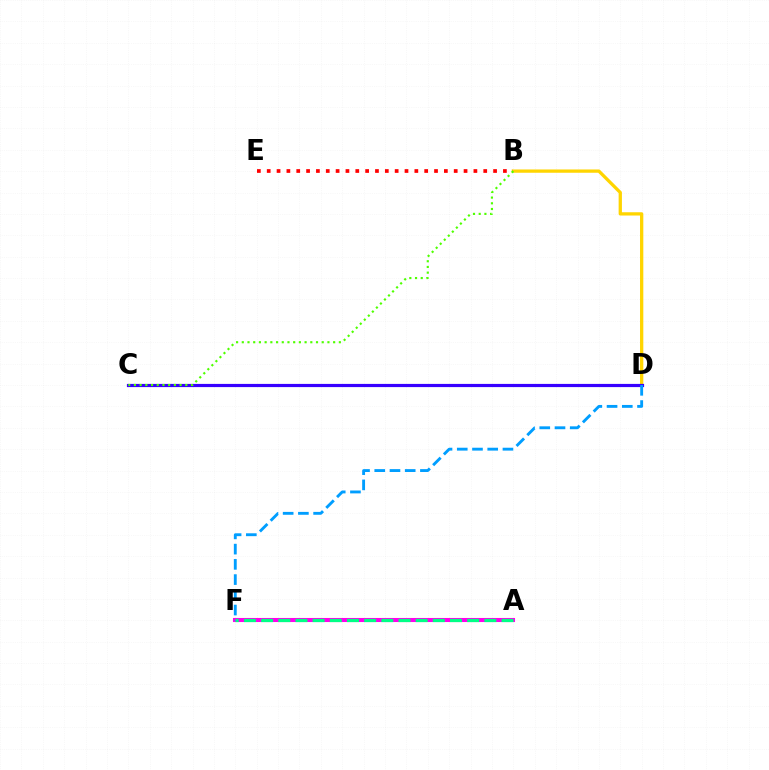{('B', 'D'): [{'color': '#ffd500', 'line_style': 'solid', 'thickness': 2.37}], ('C', 'D'): [{'color': '#3700ff', 'line_style': 'solid', 'thickness': 2.29}], ('A', 'F'): [{'color': '#ff00ed', 'line_style': 'solid', 'thickness': 2.93}, {'color': '#00ff86', 'line_style': 'dashed', 'thickness': 2.33}], ('B', 'E'): [{'color': '#ff0000', 'line_style': 'dotted', 'thickness': 2.67}], ('B', 'C'): [{'color': '#4fff00', 'line_style': 'dotted', 'thickness': 1.55}], ('D', 'F'): [{'color': '#009eff', 'line_style': 'dashed', 'thickness': 2.07}]}